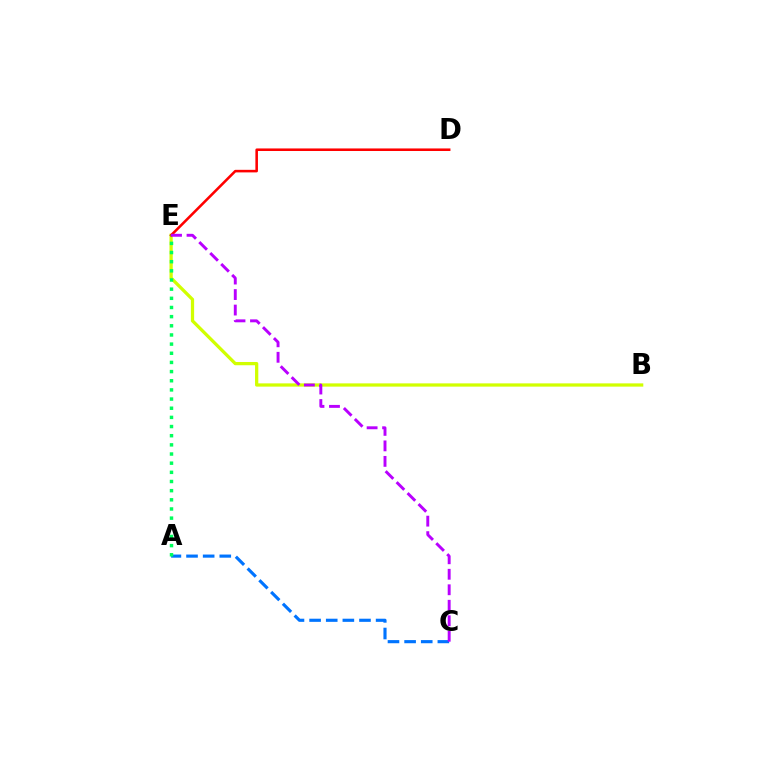{('B', 'E'): [{'color': '#d1ff00', 'line_style': 'solid', 'thickness': 2.35}], ('D', 'E'): [{'color': '#ff0000', 'line_style': 'solid', 'thickness': 1.85}], ('A', 'C'): [{'color': '#0074ff', 'line_style': 'dashed', 'thickness': 2.26}], ('A', 'E'): [{'color': '#00ff5c', 'line_style': 'dotted', 'thickness': 2.49}], ('C', 'E'): [{'color': '#b900ff', 'line_style': 'dashed', 'thickness': 2.11}]}